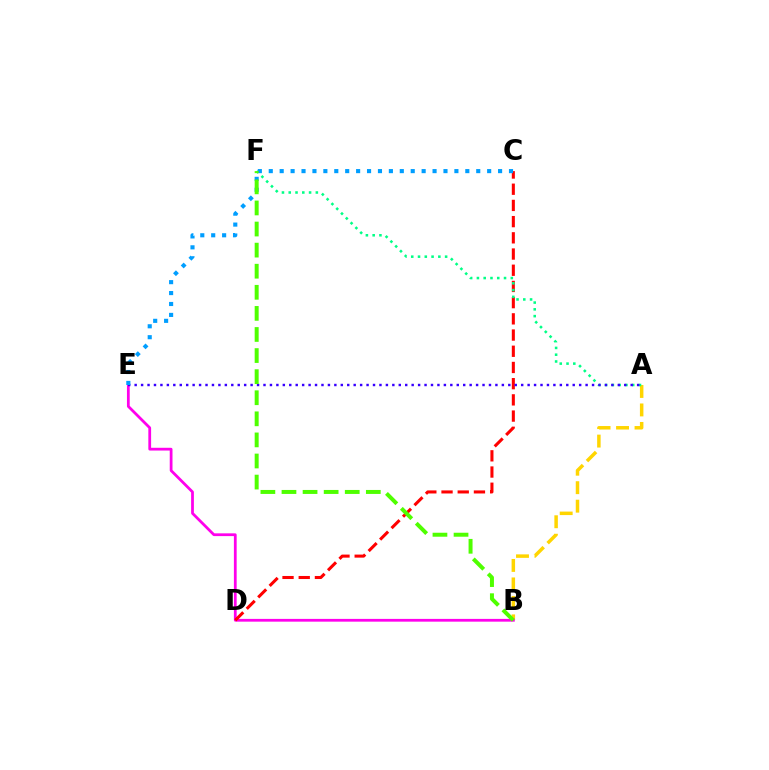{('A', 'B'): [{'color': '#ffd500', 'line_style': 'dashed', 'thickness': 2.51}], ('B', 'E'): [{'color': '#ff00ed', 'line_style': 'solid', 'thickness': 1.99}], ('C', 'D'): [{'color': '#ff0000', 'line_style': 'dashed', 'thickness': 2.2}], ('A', 'F'): [{'color': '#00ff86', 'line_style': 'dotted', 'thickness': 1.84}], ('A', 'E'): [{'color': '#3700ff', 'line_style': 'dotted', 'thickness': 1.75}], ('C', 'E'): [{'color': '#009eff', 'line_style': 'dotted', 'thickness': 2.97}], ('B', 'F'): [{'color': '#4fff00', 'line_style': 'dashed', 'thickness': 2.86}]}